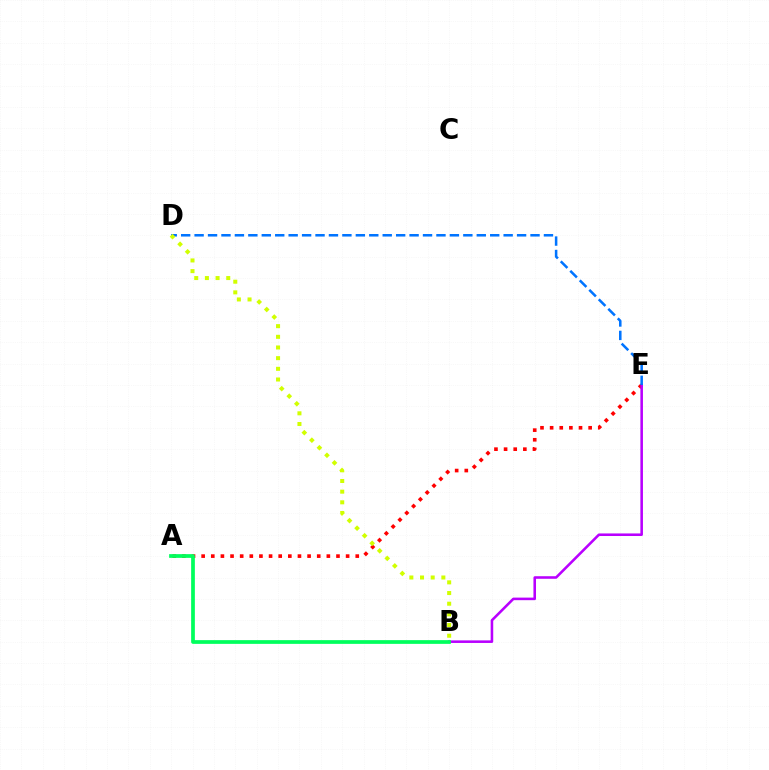{('A', 'E'): [{'color': '#ff0000', 'line_style': 'dotted', 'thickness': 2.62}], ('B', 'E'): [{'color': '#b900ff', 'line_style': 'solid', 'thickness': 1.85}], ('D', 'E'): [{'color': '#0074ff', 'line_style': 'dashed', 'thickness': 1.83}], ('A', 'B'): [{'color': '#00ff5c', 'line_style': 'solid', 'thickness': 2.68}], ('B', 'D'): [{'color': '#d1ff00', 'line_style': 'dotted', 'thickness': 2.9}]}